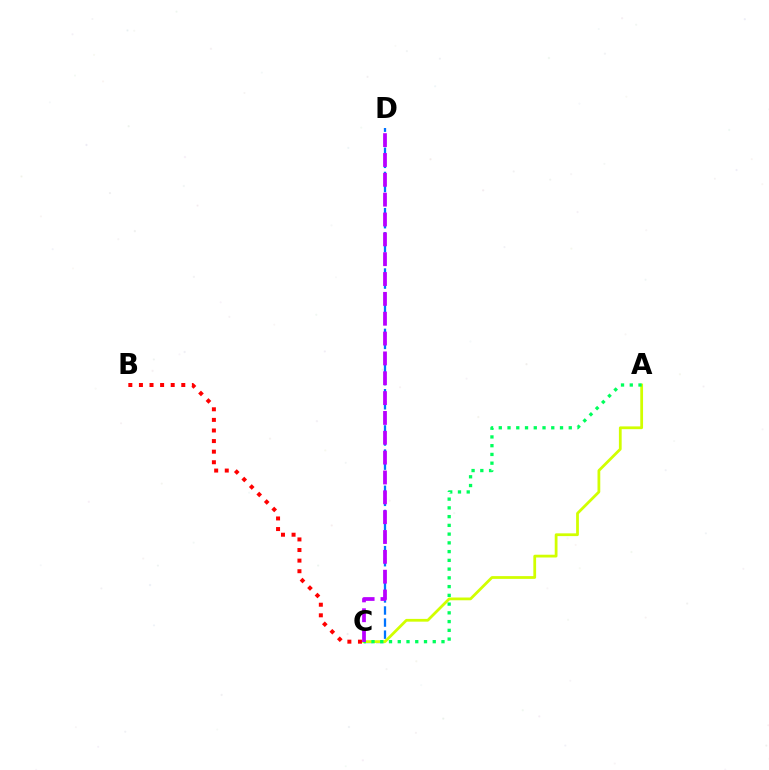{('C', 'D'): [{'color': '#0074ff', 'line_style': 'dashed', 'thickness': 1.64}, {'color': '#b900ff', 'line_style': 'dashed', 'thickness': 2.7}], ('A', 'C'): [{'color': '#d1ff00', 'line_style': 'solid', 'thickness': 1.99}, {'color': '#00ff5c', 'line_style': 'dotted', 'thickness': 2.38}], ('B', 'C'): [{'color': '#ff0000', 'line_style': 'dotted', 'thickness': 2.88}]}